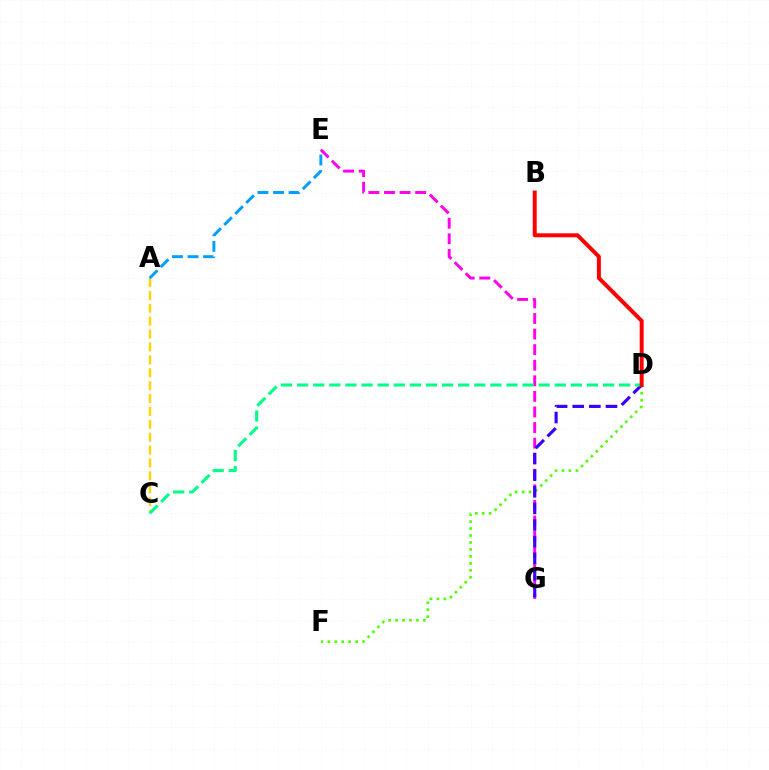{('A', 'C'): [{'color': '#ffd500', 'line_style': 'dashed', 'thickness': 1.75}], ('D', 'F'): [{'color': '#4fff00', 'line_style': 'dotted', 'thickness': 1.89}], ('E', 'G'): [{'color': '#ff00ed', 'line_style': 'dashed', 'thickness': 2.12}], ('D', 'G'): [{'color': '#3700ff', 'line_style': 'dashed', 'thickness': 2.26}], ('A', 'E'): [{'color': '#009eff', 'line_style': 'dashed', 'thickness': 2.12}], ('C', 'D'): [{'color': '#00ff86', 'line_style': 'dashed', 'thickness': 2.19}], ('B', 'D'): [{'color': '#ff0000', 'line_style': 'solid', 'thickness': 2.85}]}